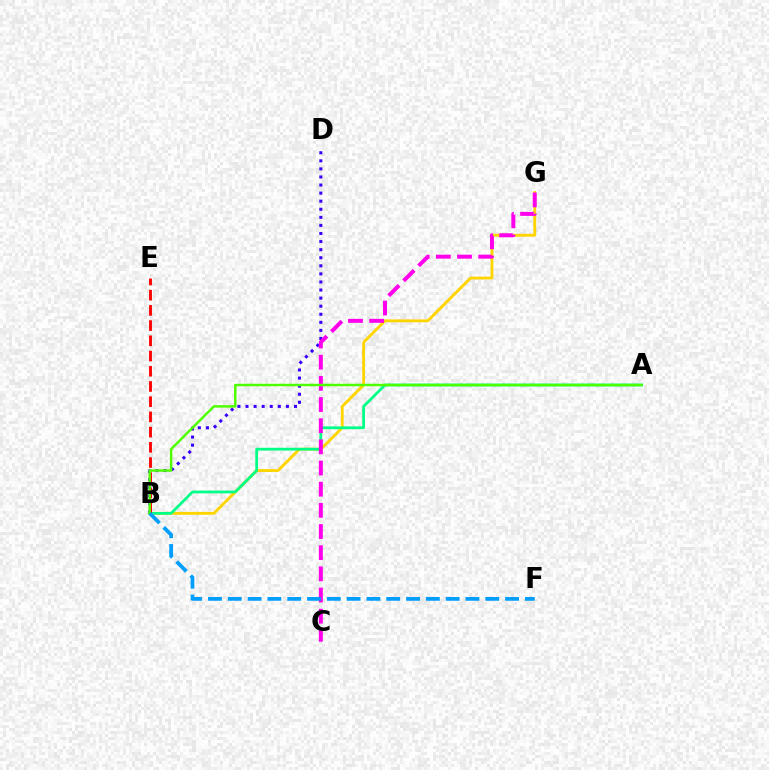{('B', 'G'): [{'color': '#ffd500', 'line_style': 'solid', 'thickness': 2.05}], ('B', 'D'): [{'color': '#3700ff', 'line_style': 'dotted', 'thickness': 2.19}], ('A', 'B'): [{'color': '#00ff86', 'line_style': 'solid', 'thickness': 1.99}, {'color': '#4fff00', 'line_style': 'solid', 'thickness': 1.78}], ('C', 'G'): [{'color': '#ff00ed', 'line_style': 'dashed', 'thickness': 2.88}], ('B', 'E'): [{'color': '#ff0000', 'line_style': 'dashed', 'thickness': 2.07}], ('B', 'F'): [{'color': '#009eff', 'line_style': 'dashed', 'thickness': 2.69}]}